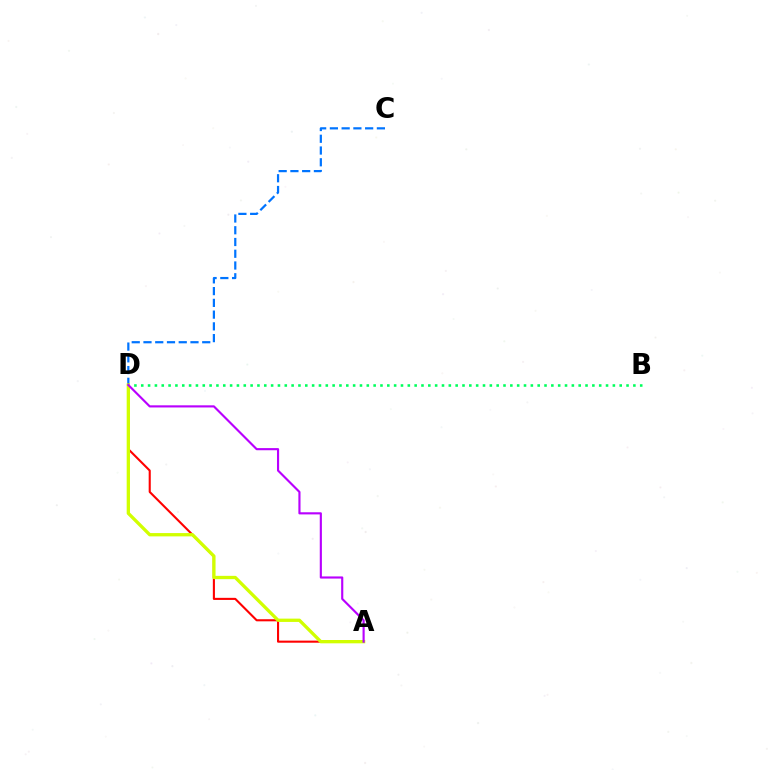{('C', 'D'): [{'color': '#0074ff', 'line_style': 'dashed', 'thickness': 1.6}], ('B', 'D'): [{'color': '#00ff5c', 'line_style': 'dotted', 'thickness': 1.86}], ('A', 'D'): [{'color': '#ff0000', 'line_style': 'solid', 'thickness': 1.51}, {'color': '#d1ff00', 'line_style': 'solid', 'thickness': 2.38}, {'color': '#b900ff', 'line_style': 'solid', 'thickness': 1.54}]}